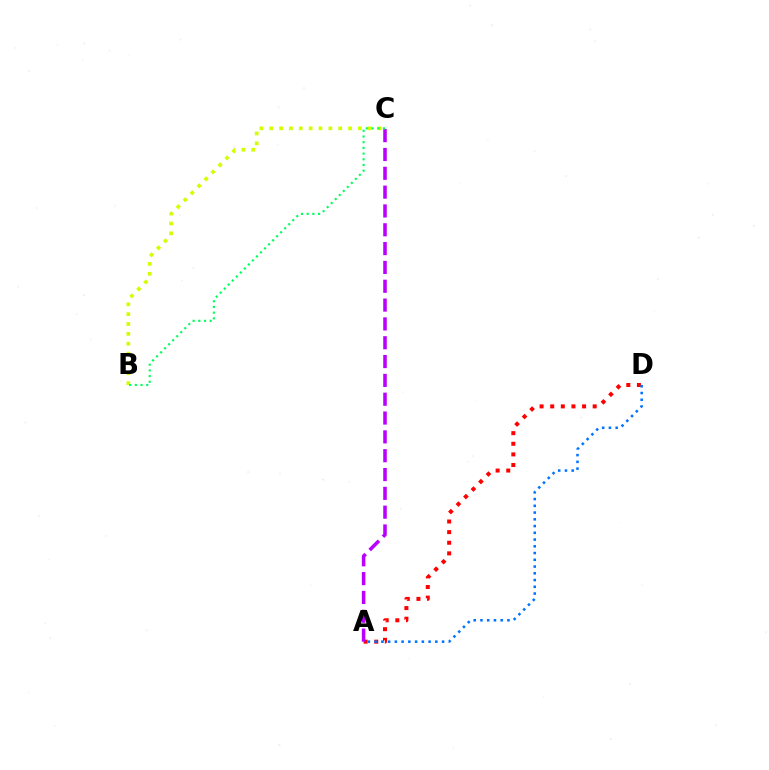{('A', 'D'): [{'color': '#ff0000', 'line_style': 'dotted', 'thickness': 2.89}, {'color': '#0074ff', 'line_style': 'dotted', 'thickness': 1.83}], ('A', 'C'): [{'color': '#b900ff', 'line_style': 'dashed', 'thickness': 2.56}], ('B', 'C'): [{'color': '#d1ff00', 'line_style': 'dotted', 'thickness': 2.68}, {'color': '#00ff5c', 'line_style': 'dotted', 'thickness': 1.55}]}